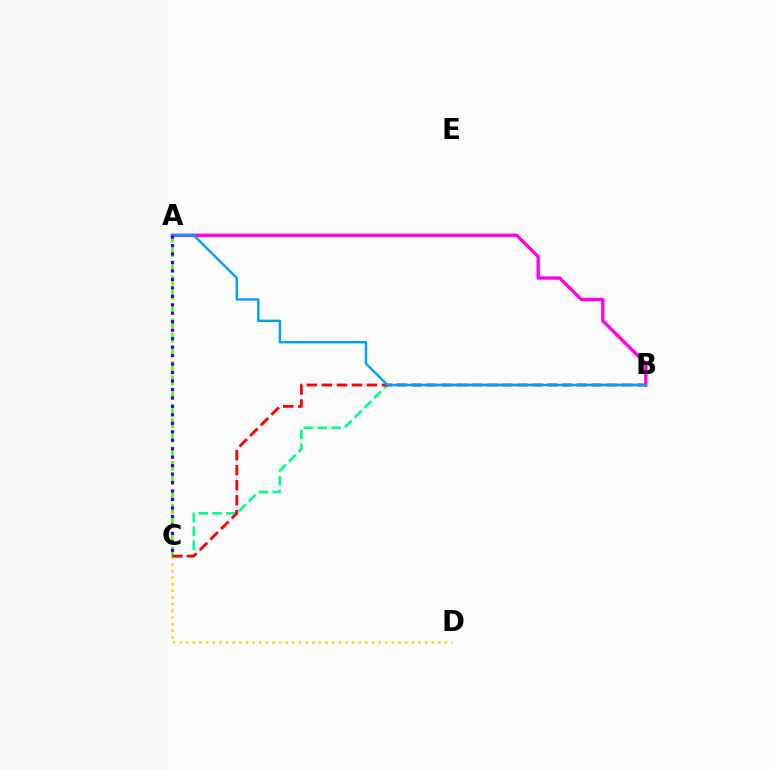{('B', 'C'): [{'color': '#00ff86', 'line_style': 'dashed', 'thickness': 1.88}, {'color': '#ff0000', 'line_style': 'dashed', 'thickness': 2.04}], ('A', 'B'): [{'color': '#ff00ed', 'line_style': 'solid', 'thickness': 2.4}, {'color': '#009eff', 'line_style': 'solid', 'thickness': 1.72}], ('A', 'C'): [{'color': '#4fff00', 'line_style': 'dashed', 'thickness': 1.94}, {'color': '#3700ff', 'line_style': 'dotted', 'thickness': 2.3}], ('C', 'D'): [{'color': '#ffd500', 'line_style': 'dotted', 'thickness': 1.8}]}